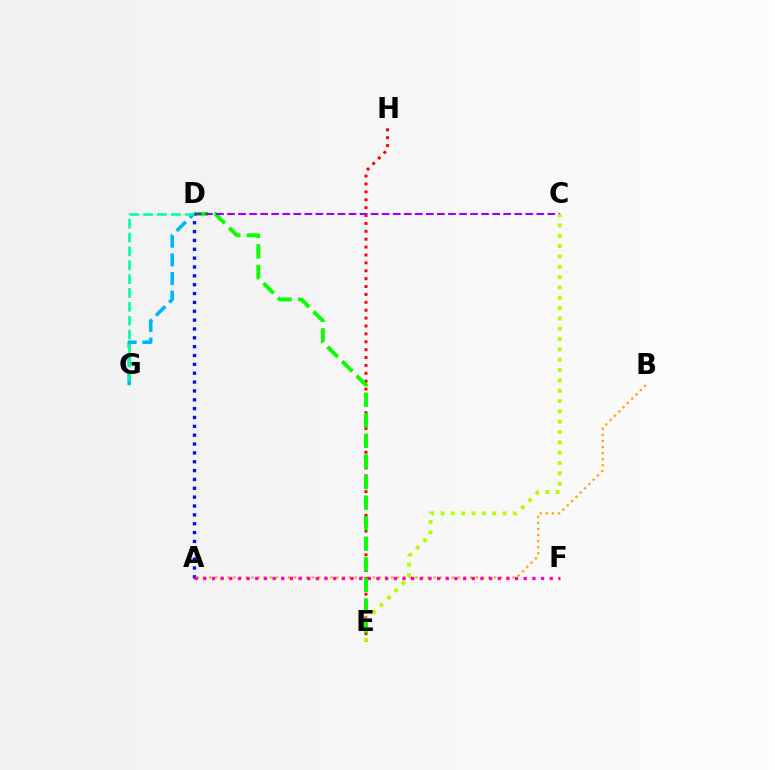{('A', 'B'): [{'color': '#ffa500', 'line_style': 'dotted', 'thickness': 1.65}], ('E', 'H'): [{'color': '#ff0000', 'line_style': 'dotted', 'thickness': 2.14}], ('D', 'G'): [{'color': '#00b5ff', 'line_style': 'dashed', 'thickness': 2.53}, {'color': '#00ff9d', 'line_style': 'dashed', 'thickness': 1.88}], ('D', 'E'): [{'color': '#08ff00', 'line_style': 'dashed', 'thickness': 2.8}], ('C', 'D'): [{'color': '#9b00ff', 'line_style': 'dashed', 'thickness': 1.5}], ('A', 'D'): [{'color': '#0010ff', 'line_style': 'dotted', 'thickness': 2.41}], ('A', 'F'): [{'color': '#ff00bd', 'line_style': 'dotted', 'thickness': 2.35}], ('C', 'E'): [{'color': '#b3ff00', 'line_style': 'dotted', 'thickness': 2.81}]}